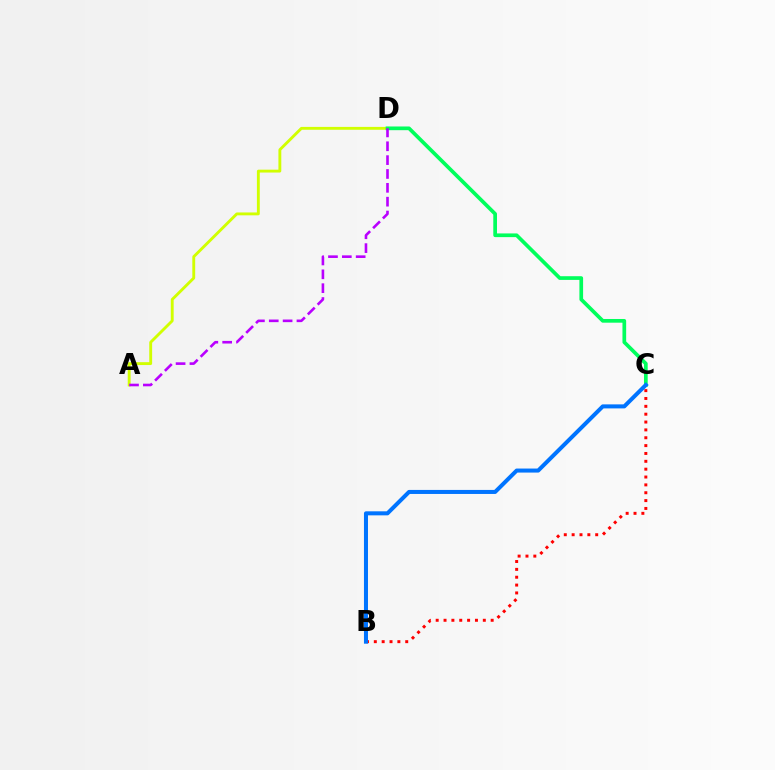{('B', 'C'): [{'color': '#ff0000', 'line_style': 'dotted', 'thickness': 2.13}, {'color': '#0074ff', 'line_style': 'solid', 'thickness': 2.9}], ('A', 'D'): [{'color': '#d1ff00', 'line_style': 'solid', 'thickness': 2.07}, {'color': '#b900ff', 'line_style': 'dashed', 'thickness': 1.88}], ('C', 'D'): [{'color': '#00ff5c', 'line_style': 'solid', 'thickness': 2.66}]}